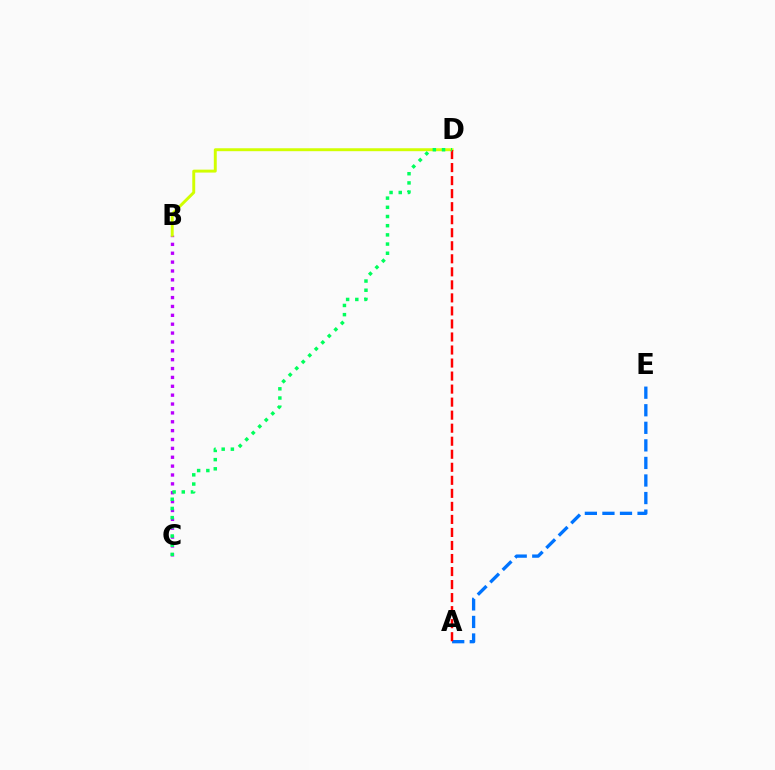{('B', 'C'): [{'color': '#b900ff', 'line_style': 'dotted', 'thickness': 2.41}], ('A', 'E'): [{'color': '#0074ff', 'line_style': 'dashed', 'thickness': 2.39}], ('B', 'D'): [{'color': '#d1ff00', 'line_style': 'solid', 'thickness': 2.11}], ('A', 'D'): [{'color': '#ff0000', 'line_style': 'dashed', 'thickness': 1.77}], ('C', 'D'): [{'color': '#00ff5c', 'line_style': 'dotted', 'thickness': 2.5}]}